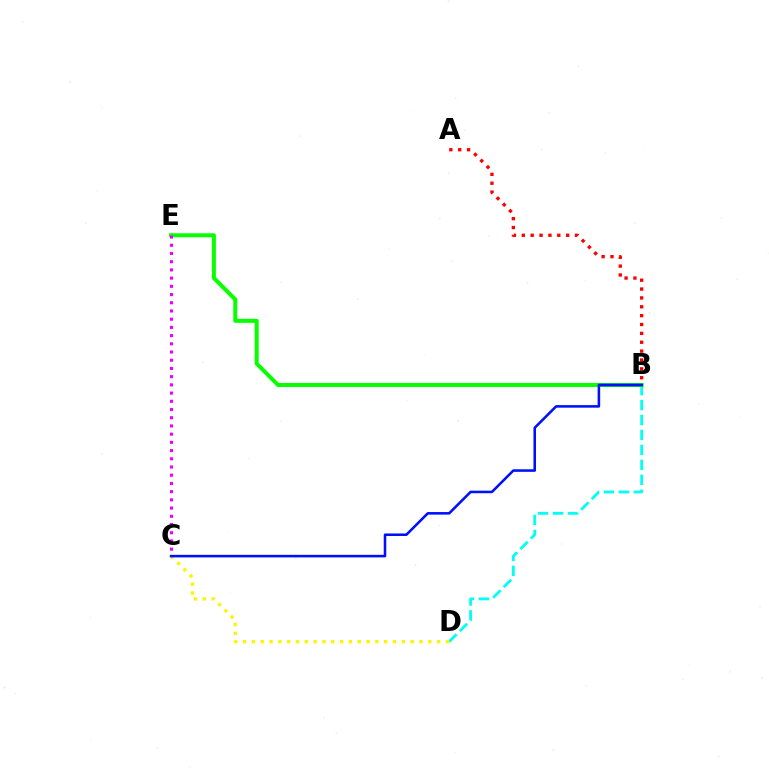{('B', 'D'): [{'color': '#00fff6', 'line_style': 'dashed', 'thickness': 2.03}], ('C', 'D'): [{'color': '#fcf500', 'line_style': 'dotted', 'thickness': 2.4}], ('B', 'E'): [{'color': '#08ff00', 'line_style': 'solid', 'thickness': 2.88}], ('C', 'E'): [{'color': '#ee00ff', 'line_style': 'dotted', 'thickness': 2.23}], ('B', 'C'): [{'color': '#0010ff', 'line_style': 'solid', 'thickness': 1.85}], ('A', 'B'): [{'color': '#ff0000', 'line_style': 'dotted', 'thickness': 2.41}]}